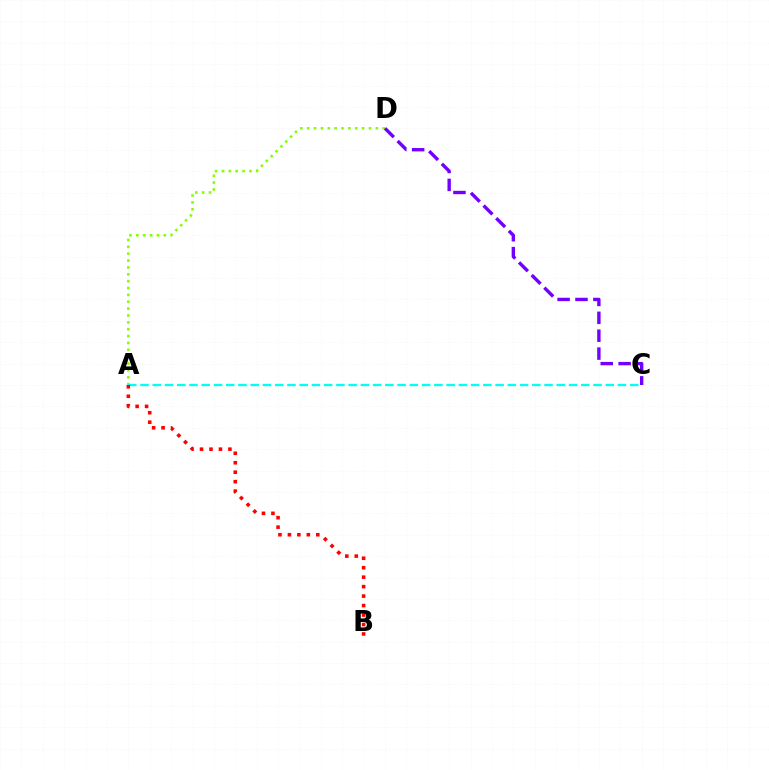{('A', 'D'): [{'color': '#84ff00', 'line_style': 'dotted', 'thickness': 1.86}], ('C', 'D'): [{'color': '#7200ff', 'line_style': 'dashed', 'thickness': 2.43}], ('A', 'C'): [{'color': '#00fff6', 'line_style': 'dashed', 'thickness': 1.66}], ('A', 'B'): [{'color': '#ff0000', 'line_style': 'dotted', 'thickness': 2.57}]}